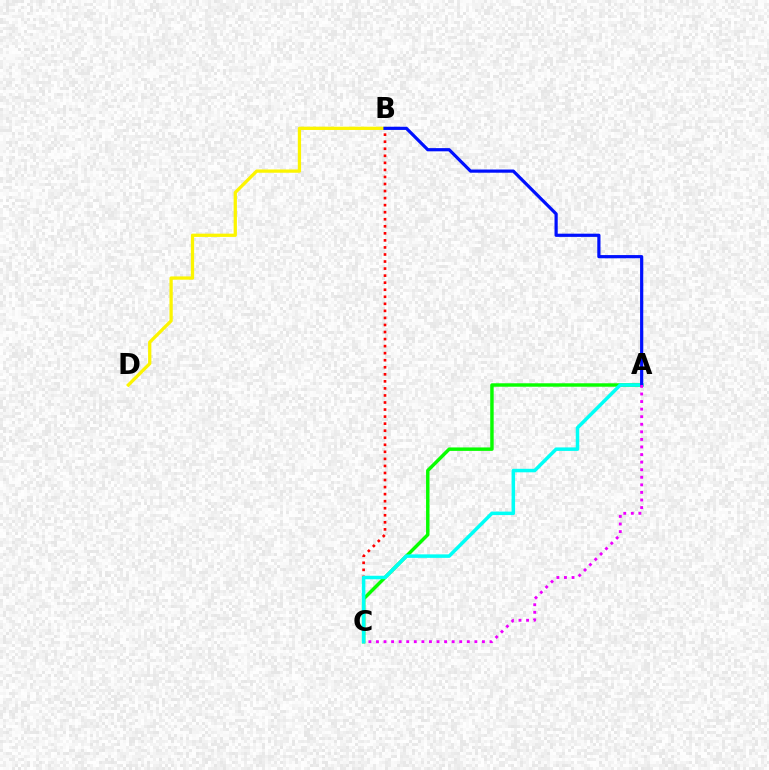{('B', 'C'): [{'color': '#ff0000', 'line_style': 'dotted', 'thickness': 1.92}], ('A', 'C'): [{'color': '#08ff00', 'line_style': 'solid', 'thickness': 2.48}, {'color': '#00fff6', 'line_style': 'solid', 'thickness': 2.52}, {'color': '#ee00ff', 'line_style': 'dotted', 'thickness': 2.06}], ('B', 'D'): [{'color': '#fcf500', 'line_style': 'solid', 'thickness': 2.35}], ('A', 'B'): [{'color': '#0010ff', 'line_style': 'solid', 'thickness': 2.3}]}